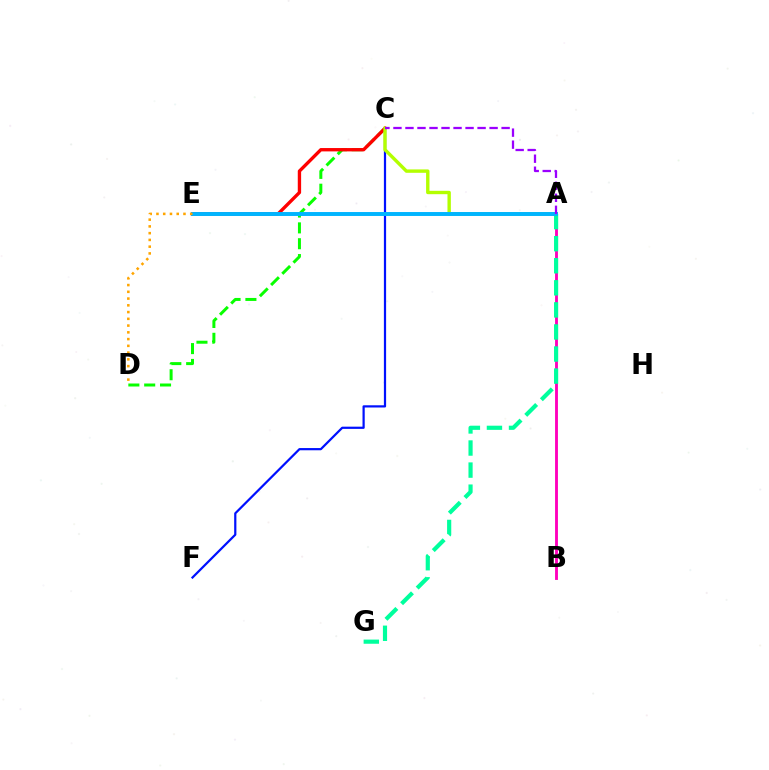{('A', 'B'): [{'color': '#ff00bd', 'line_style': 'solid', 'thickness': 2.06}], ('C', 'F'): [{'color': '#0010ff', 'line_style': 'solid', 'thickness': 1.6}], ('C', 'D'): [{'color': '#08ff00', 'line_style': 'dashed', 'thickness': 2.15}], ('A', 'G'): [{'color': '#00ff9d', 'line_style': 'dashed', 'thickness': 3.0}], ('C', 'E'): [{'color': '#ff0000', 'line_style': 'solid', 'thickness': 2.41}], ('A', 'C'): [{'color': '#b3ff00', 'line_style': 'solid', 'thickness': 2.44}, {'color': '#9b00ff', 'line_style': 'dashed', 'thickness': 1.63}], ('A', 'E'): [{'color': '#00b5ff', 'line_style': 'solid', 'thickness': 2.83}], ('D', 'E'): [{'color': '#ffa500', 'line_style': 'dotted', 'thickness': 1.83}]}